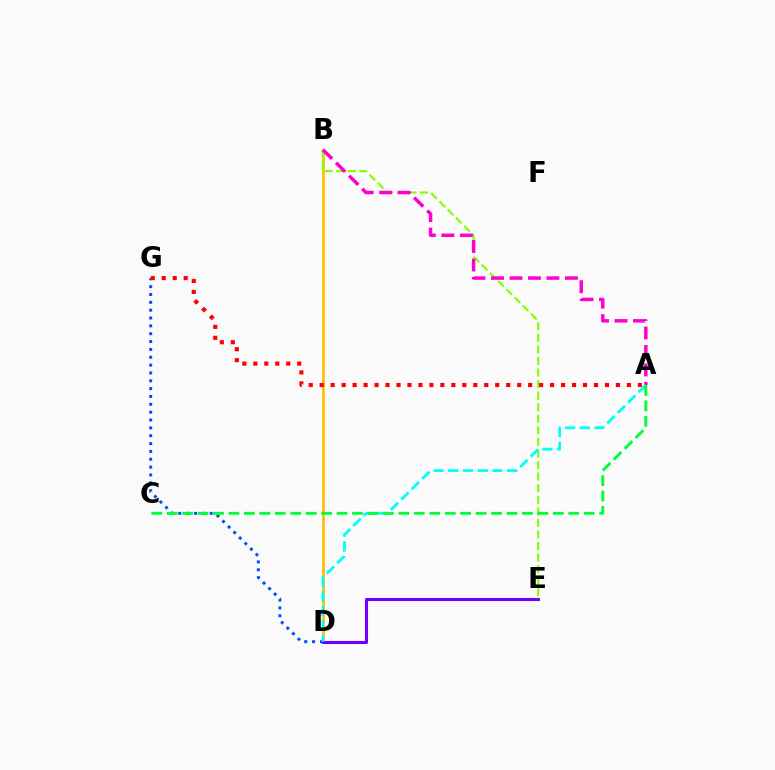{('D', 'G'): [{'color': '#004bff', 'line_style': 'dotted', 'thickness': 2.13}], ('B', 'D'): [{'color': '#ffbd00', 'line_style': 'solid', 'thickness': 1.93}], ('B', 'E'): [{'color': '#84ff00', 'line_style': 'dashed', 'thickness': 1.57}], ('A', 'B'): [{'color': '#ff00cf', 'line_style': 'dashed', 'thickness': 2.51}], ('D', 'E'): [{'color': '#7200ff', 'line_style': 'solid', 'thickness': 2.22}], ('A', 'G'): [{'color': '#ff0000', 'line_style': 'dotted', 'thickness': 2.98}], ('A', 'D'): [{'color': '#00fff6', 'line_style': 'dashed', 'thickness': 2.0}], ('A', 'C'): [{'color': '#00ff39', 'line_style': 'dashed', 'thickness': 2.1}]}